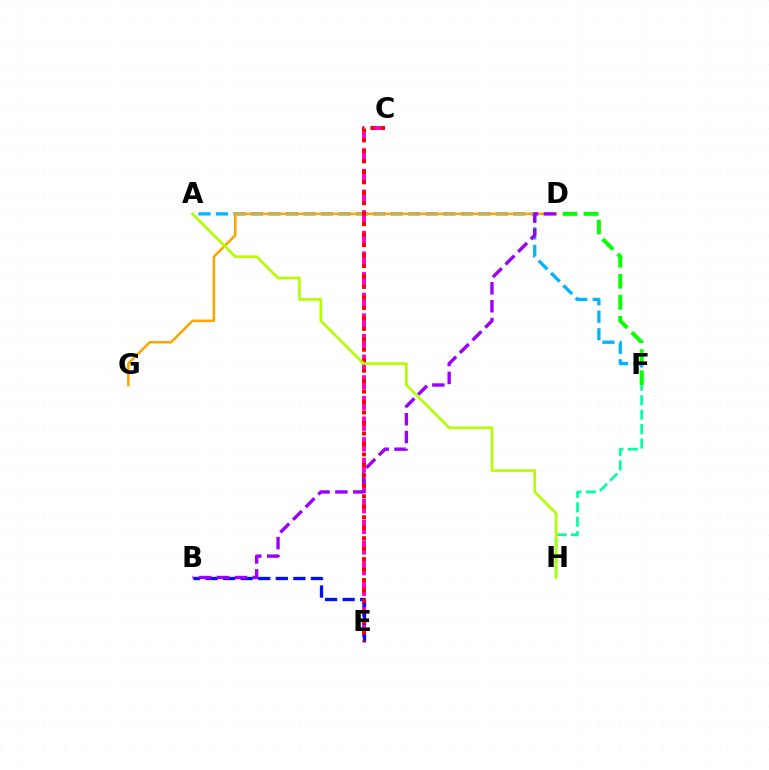{('A', 'F'): [{'color': '#00b5ff', 'line_style': 'dashed', 'thickness': 2.38}], ('F', 'H'): [{'color': '#00ff9d', 'line_style': 'dashed', 'thickness': 1.96}], ('D', 'F'): [{'color': '#08ff00', 'line_style': 'dashed', 'thickness': 2.86}], ('C', 'E'): [{'color': '#ff00bd', 'line_style': 'dashed', 'thickness': 2.8}, {'color': '#ff0000', 'line_style': 'dotted', 'thickness': 2.84}], ('D', 'G'): [{'color': '#ffa500', 'line_style': 'solid', 'thickness': 1.84}], ('B', 'E'): [{'color': '#0010ff', 'line_style': 'dashed', 'thickness': 2.39}], ('B', 'D'): [{'color': '#9b00ff', 'line_style': 'dashed', 'thickness': 2.43}], ('A', 'H'): [{'color': '#b3ff00', 'line_style': 'solid', 'thickness': 1.93}]}